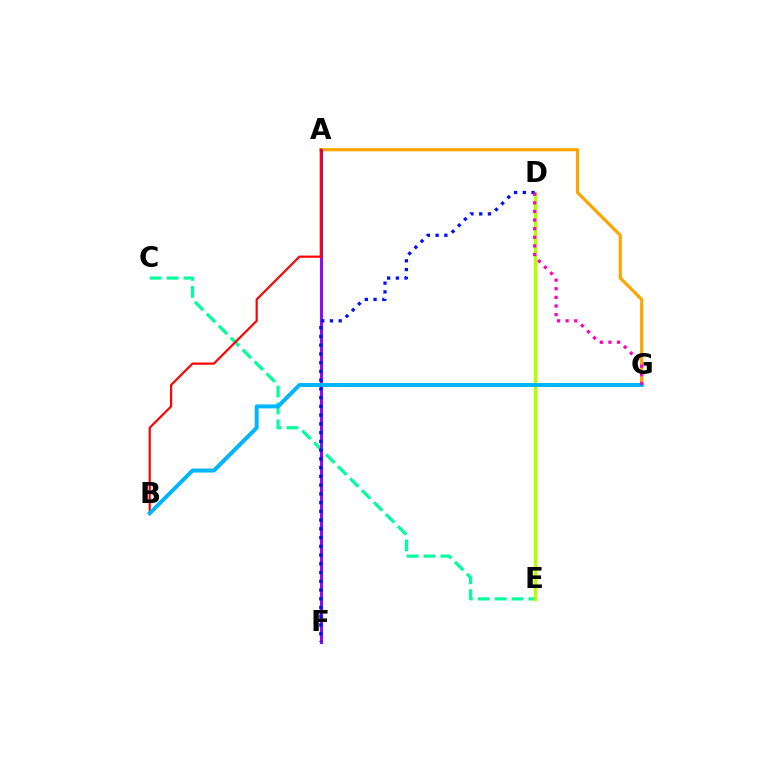{('C', 'E'): [{'color': '#00ff9d', 'line_style': 'dashed', 'thickness': 2.29}], ('D', 'E'): [{'color': '#b3ff00', 'line_style': 'solid', 'thickness': 2.51}], ('A', 'G'): [{'color': '#ffa500', 'line_style': 'solid', 'thickness': 2.28}], ('A', 'F'): [{'color': '#08ff00', 'line_style': 'solid', 'thickness': 2.34}, {'color': '#9b00ff', 'line_style': 'solid', 'thickness': 2.09}], ('A', 'B'): [{'color': '#ff0000', 'line_style': 'solid', 'thickness': 1.56}], ('B', 'G'): [{'color': '#00b5ff', 'line_style': 'solid', 'thickness': 2.85}], ('D', 'F'): [{'color': '#0010ff', 'line_style': 'dotted', 'thickness': 2.38}], ('D', 'G'): [{'color': '#ff00bd', 'line_style': 'dotted', 'thickness': 2.34}]}